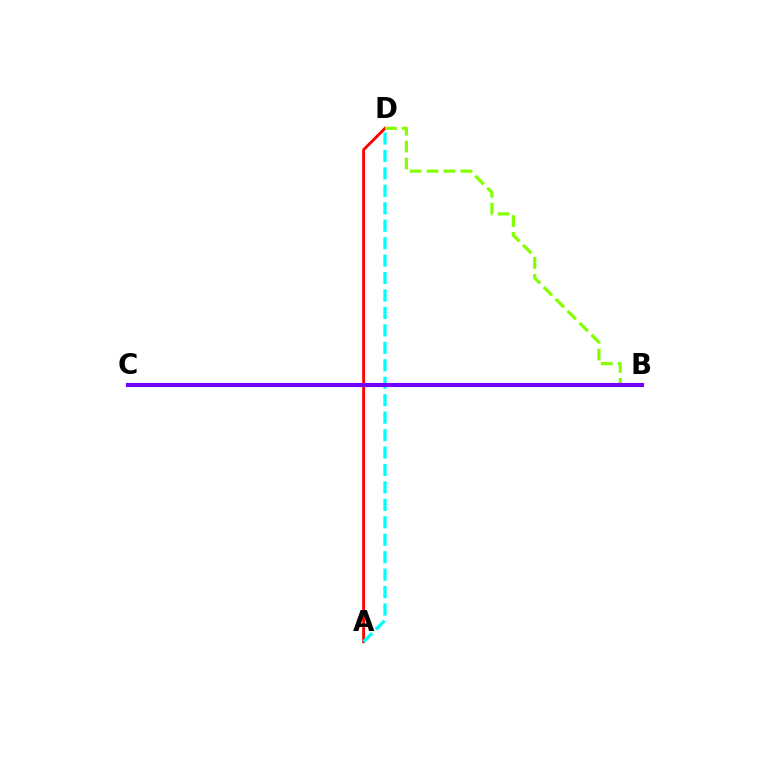{('A', 'D'): [{'color': '#ff0000', 'line_style': 'solid', 'thickness': 2.06}, {'color': '#00fff6', 'line_style': 'dashed', 'thickness': 2.37}], ('B', 'D'): [{'color': '#84ff00', 'line_style': 'dashed', 'thickness': 2.29}], ('B', 'C'): [{'color': '#7200ff', 'line_style': 'solid', 'thickness': 2.96}]}